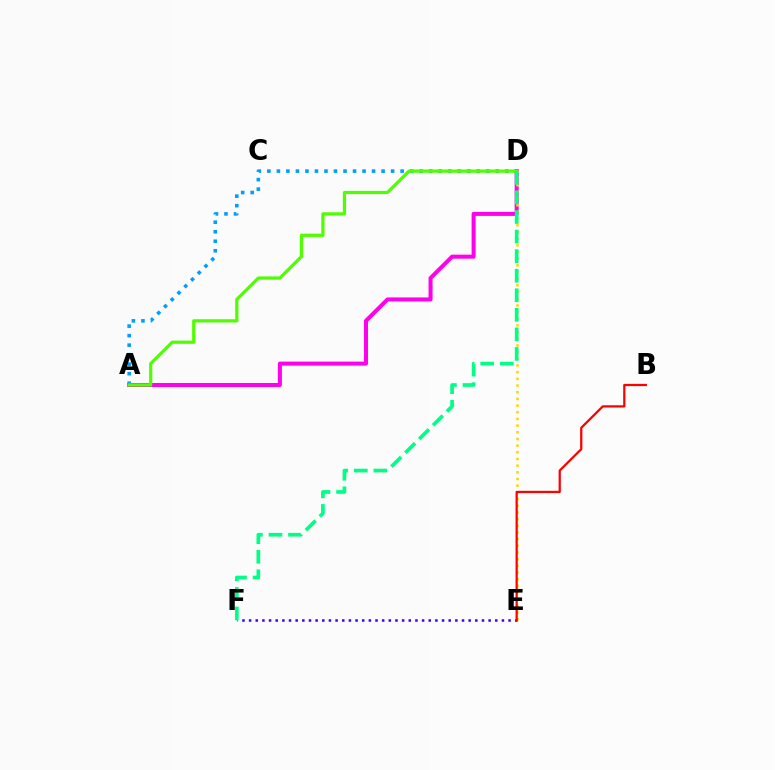{('A', 'D'): [{'color': '#ff00ed', 'line_style': 'solid', 'thickness': 2.89}, {'color': '#009eff', 'line_style': 'dotted', 'thickness': 2.59}, {'color': '#4fff00', 'line_style': 'solid', 'thickness': 2.32}], ('D', 'E'): [{'color': '#ffd500', 'line_style': 'dotted', 'thickness': 1.81}], ('E', 'F'): [{'color': '#3700ff', 'line_style': 'dotted', 'thickness': 1.81}], ('D', 'F'): [{'color': '#00ff86', 'line_style': 'dashed', 'thickness': 2.66}], ('B', 'E'): [{'color': '#ff0000', 'line_style': 'solid', 'thickness': 1.62}]}